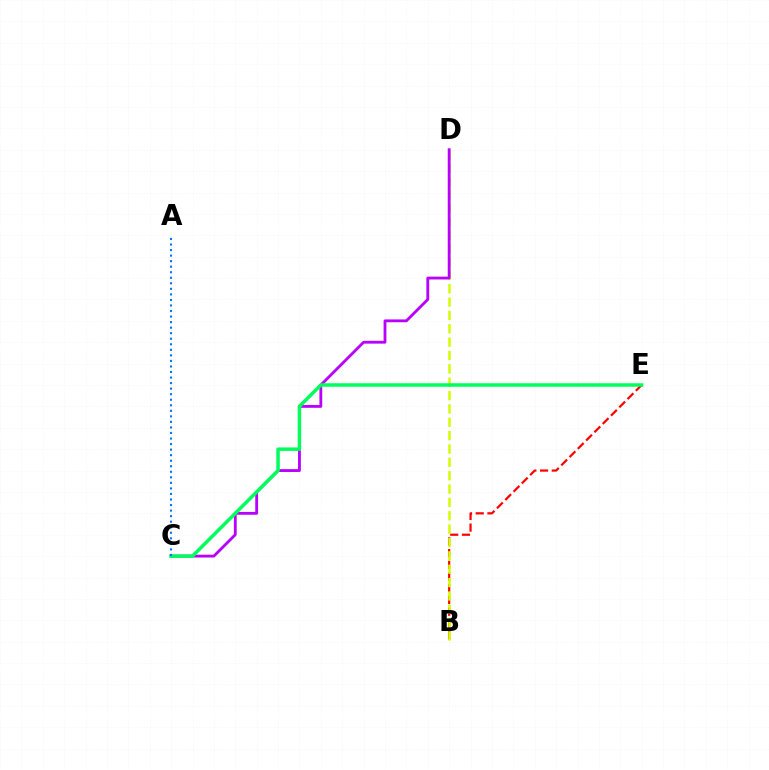{('B', 'E'): [{'color': '#ff0000', 'line_style': 'dashed', 'thickness': 1.59}], ('B', 'D'): [{'color': '#d1ff00', 'line_style': 'dashed', 'thickness': 1.81}], ('C', 'D'): [{'color': '#b900ff', 'line_style': 'solid', 'thickness': 2.04}], ('C', 'E'): [{'color': '#00ff5c', 'line_style': 'solid', 'thickness': 2.51}], ('A', 'C'): [{'color': '#0074ff', 'line_style': 'dotted', 'thickness': 1.51}]}